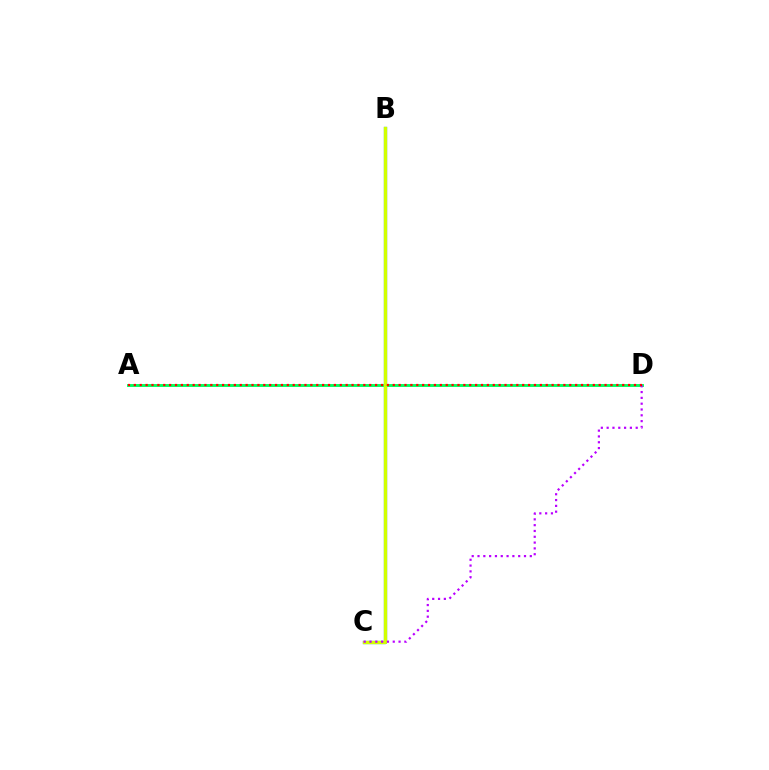{('B', 'C'): [{'color': '#0074ff', 'line_style': 'solid', 'thickness': 2.33}, {'color': '#d1ff00', 'line_style': 'solid', 'thickness': 2.4}], ('A', 'D'): [{'color': '#00ff5c', 'line_style': 'solid', 'thickness': 2.09}, {'color': '#ff0000', 'line_style': 'dotted', 'thickness': 1.6}], ('C', 'D'): [{'color': '#b900ff', 'line_style': 'dotted', 'thickness': 1.58}]}